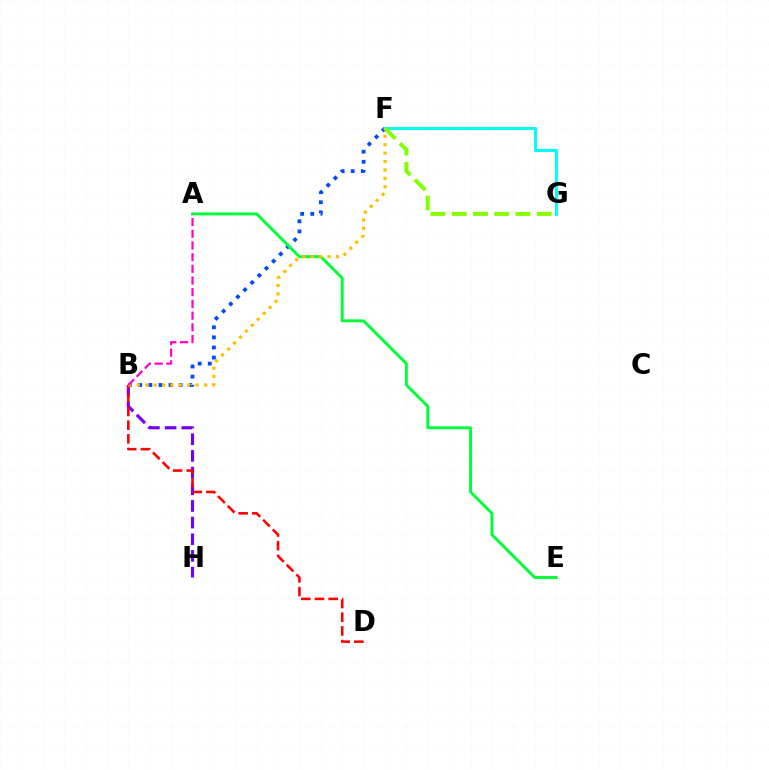{('B', 'F'): [{'color': '#004bff', 'line_style': 'dotted', 'thickness': 2.74}, {'color': '#ffbd00', 'line_style': 'dotted', 'thickness': 2.28}], ('B', 'H'): [{'color': '#7200ff', 'line_style': 'dashed', 'thickness': 2.26}], ('A', 'E'): [{'color': '#00ff39', 'line_style': 'solid', 'thickness': 2.12}], ('F', 'G'): [{'color': '#00fff6', 'line_style': 'solid', 'thickness': 2.2}, {'color': '#84ff00', 'line_style': 'dashed', 'thickness': 2.88}], ('B', 'D'): [{'color': '#ff0000', 'line_style': 'dashed', 'thickness': 1.86}], ('A', 'B'): [{'color': '#ff00cf', 'line_style': 'dashed', 'thickness': 1.59}]}